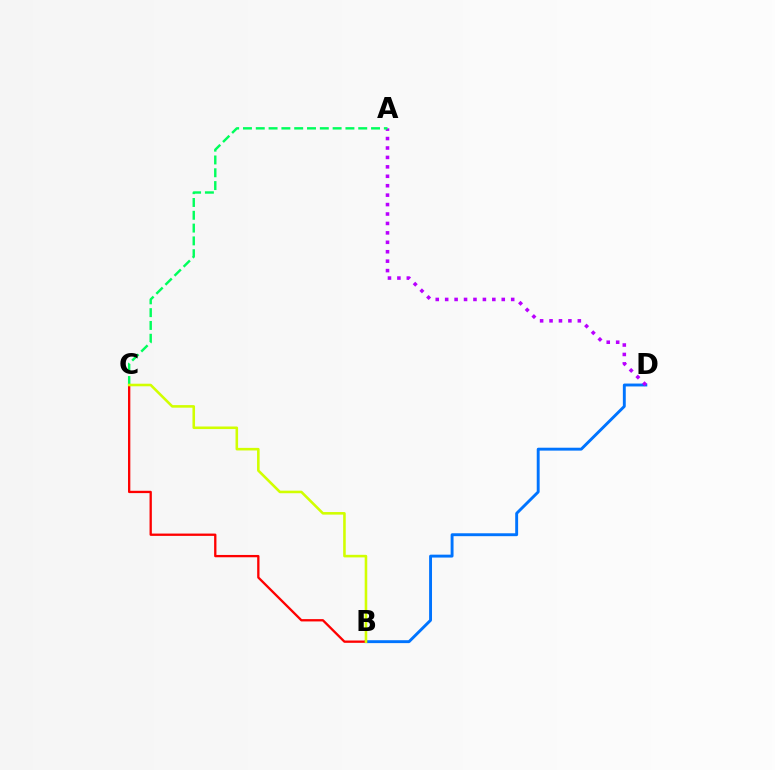{('B', 'D'): [{'color': '#0074ff', 'line_style': 'solid', 'thickness': 2.09}], ('A', 'D'): [{'color': '#b900ff', 'line_style': 'dotted', 'thickness': 2.56}], ('B', 'C'): [{'color': '#ff0000', 'line_style': 'solid', 'thickness': 1.66}, {'color': '#d1ff00', 'line_style': 'solid', 'thickness': 1.85}], ('A', 'C'): [{'color': '#00ff5c', 'line_style': 'dashed', 'thickness': 1.74}]}